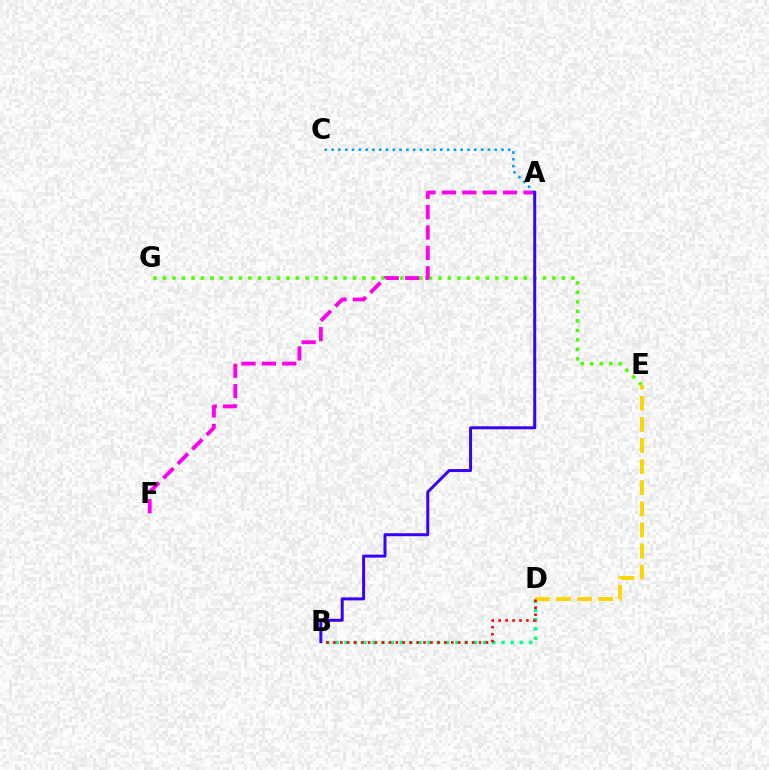{('B', 'D'): [{'color': '#00ff86', 'line_style': 'dotted', 'thickness': 2.51}, {'color': '#ff0000', 'line_style': 'dotted', 'thickness': 1.89}], ('E', 'G'): [{'color': '#4fff00', 'line_style': 'dotted', 'thickness': 2.58}], ('D', 'E'): [{'color': '#ffd500', 'line_style': 'dashed', 'thickness': 2.87}], ('A', 'F'): [{'color': '#ff00ed', 'line_style': 'dashed', 'thickness': 2.77}], ('A', 'C'): [{'color': '#009eff', 'line_style': 'dotted', 'thickness': 1.85}], ('A', 'B'): [{'color': '#3700ff', 'line_style': 'solid', 'thickness': 2.14}]}